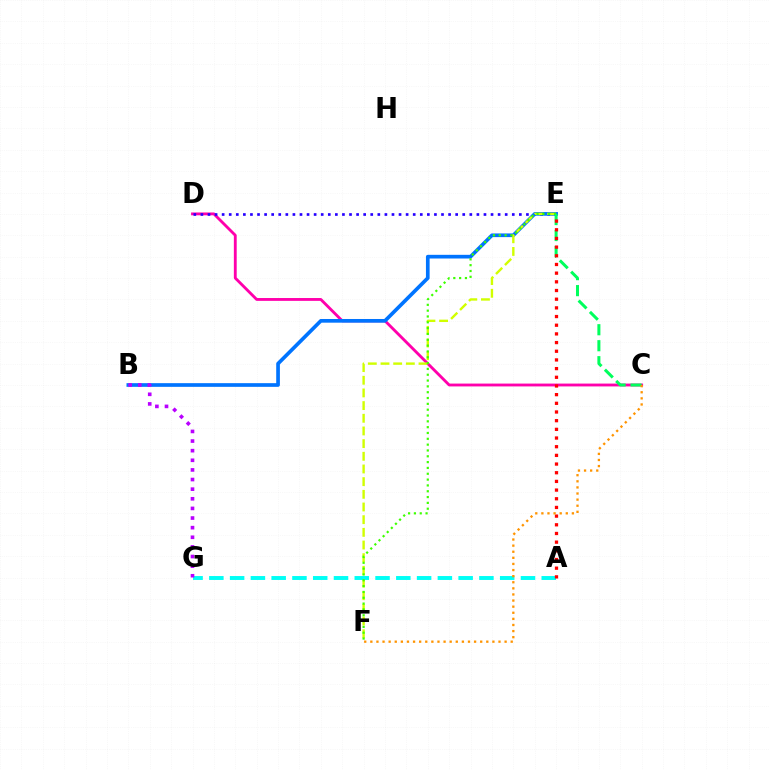{('C', 'D'): [{'color': '#ff00ac', 'line_style': 'solid', 'thickness': 2.05}], ('D', 'E'): [{'color': '#2500ff', 'line_style': 'dotted', 'thickness': 1.92}], ('B', 'E'): [{'color': '#0074ff', 'line_style': 'solid', 'thickness': 2.65}], ('E', 'F'): [{'color': '#d1ff00', 'line_style': 'dashed', 'thickness': 1.72}, {'color': '#3dff00', 'line_style': 'dotted', 'thickness': 1.58}], ('A', 'G'): [{'color': '#00fff6', 'line_style': 'dashed', 'thickness': 2.82}], ('B', 'G'): [{'color': '#b900ff', 'line_style': 'dotted', 'thickness': 2.61}], ('C', 'E'): [{'color': '#00ff5c', 'line_style': 'dashed', 'thickness': 2.17}], ('A', 'E'): [{'color': '#ff0000', 'line_style': 'dotted', 'thickness': 2.36}], ('C', 'F'): [{'color': '#ff9400', 'line_style': 'dotted', 'thickness': 1.66}]}